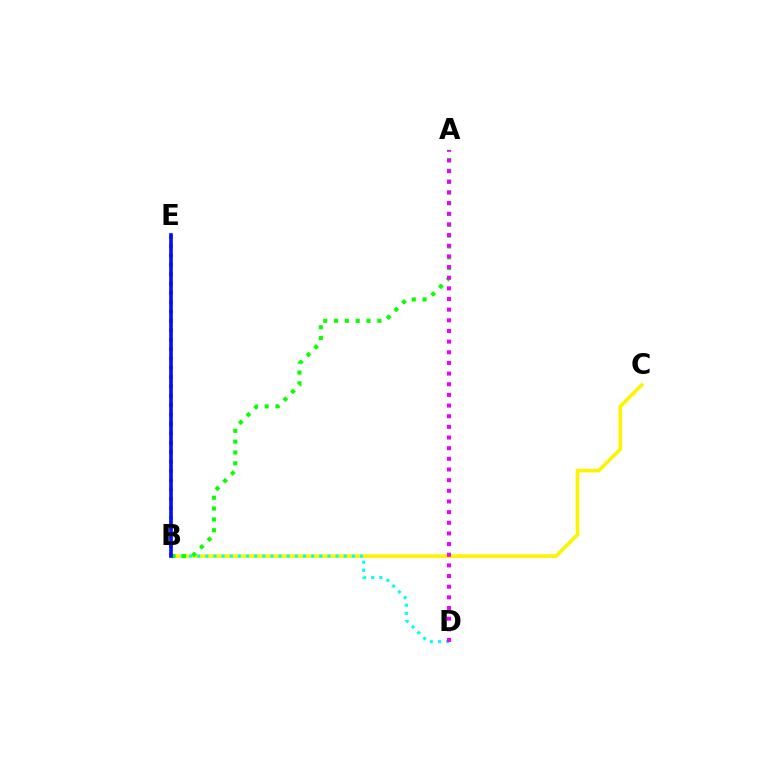{('B', 'C'): [{'color': '#fcf500', 'line_style': 'solid', 'thickness': 2.61}], ('B', 'D'): [{'color': '#00fff6', 'line_style': 'dotted', 'thickness': 2.21}], ('A', 'B'): [{'color': '#08ff00', 'line_style': 'dotted', 'thickness': 2.94}], ('A', 'D'): [{'color': '#ee00ff', 'line_style': 'dotted', 'thickness': 2.9}], ('B', 'E'): [{'color': '#ff0000', 'line_style': 'dotted', 'thickness': 2.54}, {'color': '#0010ff', 'line_style': 'solid', 'thickness': 2.63}]}